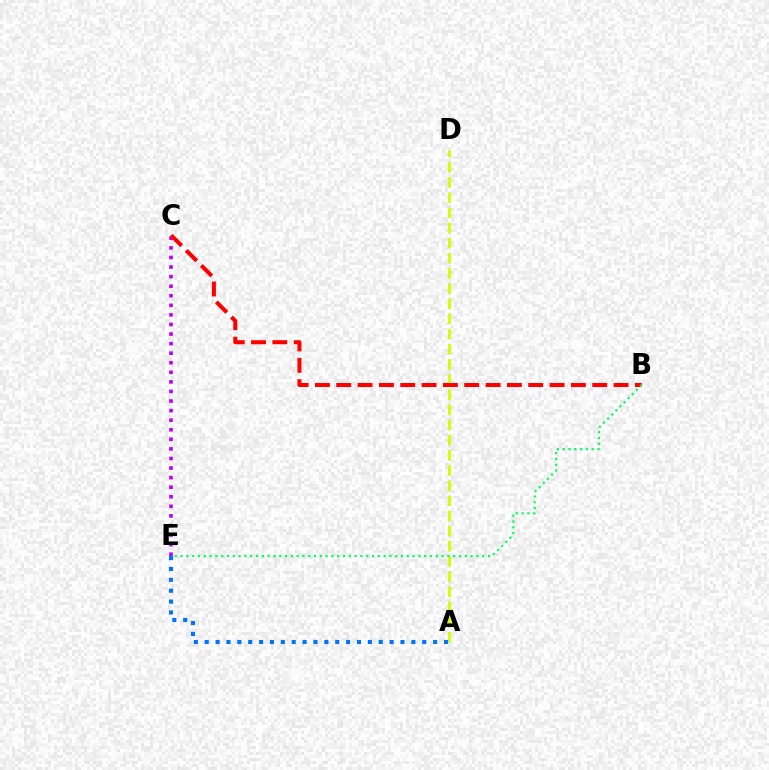{('C', 'E'): [{'color': '#b900ff', 'line_style': 'dotted', 'thickness': 2.6}], ('A', 'D'): [{'color': '#d1ff00', 'line_style': 'dashed', 'thickness': 2.06}], ('B', 'C'): [{'color': '#ff0000', 'line_style': 'dashed', 'thickness': 2.9}], ('A', 'E'): [{'color': '#0074ff', 'line_style': 'dotted', 'thickness': 2.96}], ('B', 'E'): [{'color': '#00ff5c', 'line_style': 'dotted', 'thickness': 1.58}]}